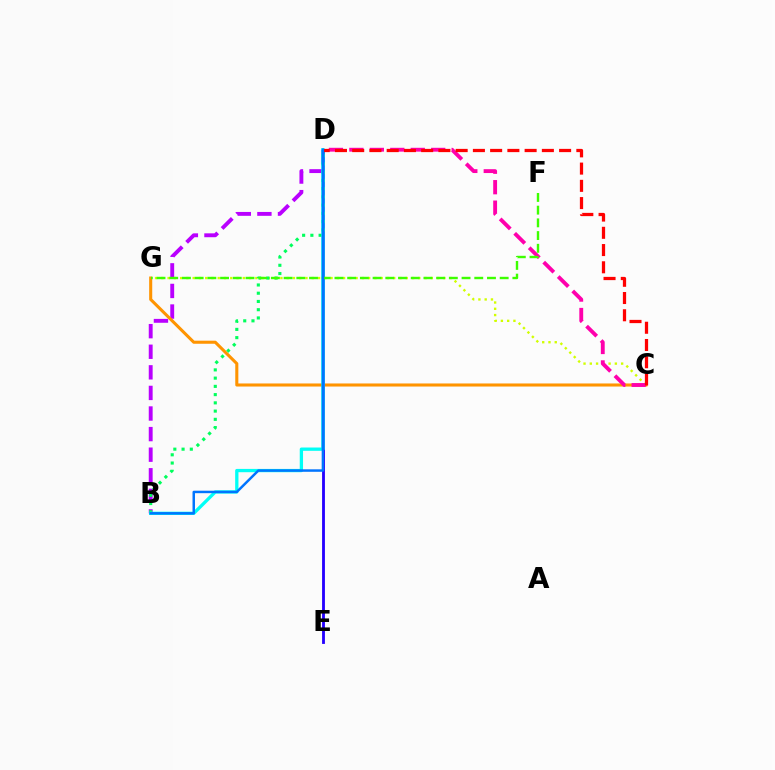{('C', 'G'): [{'color': '#d1ff00', 'line_style': 'dotted', 'thickness': 1.7}, {'color': '#ff9400', 'line_style': 'solid', 'thickness': 2.21}], ('B', 'D'): [{'color': '#b900ff', 'line_style': 'dashed', 'thickness': 2.8}, {'color': '#00ff5c', 'line_style': 'dotted', 'thickness': 2.24}, {'color': '#00fff6', 'line_style': 'solid', 'thickness': 2.37}, {'color': '#0074ff', 'line_style': 'solid', 'thickness': 1.79}], ('D', 'E'): [{'color': '#2500ff', 'line_style': 'solid', 'thickness': 2.04}], ('C', 'D'): [{'color': '#ff00ac', 'line_style': 'dashed', 'thickness': 2.78}, {'color': '#ff0000', 'line_style': 'dashed', 'thickness': 2.34}], ('F', 'G'): [{'color': '#3dff00', 'line_style': 'dashed', 'thickness': 1.73}]}